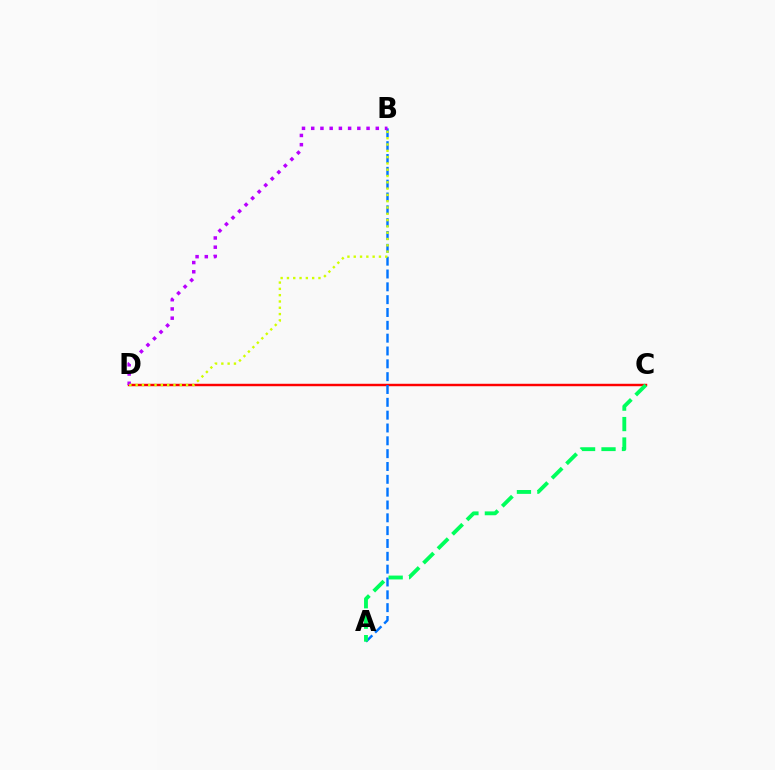{('C', 'D'): [{'color': '#ff0000', 'line_style': 'solid', 'thickness': 1.76}], ('A', 'B'): [{'color': '#0074ff', 'line_style': 'dashed', 'thickness': 1.74}], ('B', 'D'): [{'color': '#b900ff', 'line_style': 'dotted', 'thickness': 2.51}, {'color': '#d1ff00', 'line_style': 'dotted', 'thickness': 1.71}], ('A', 'C'): [{'color': '#00ff5c', 'line_style': 'dashed', 'thickness': 2.78}]}